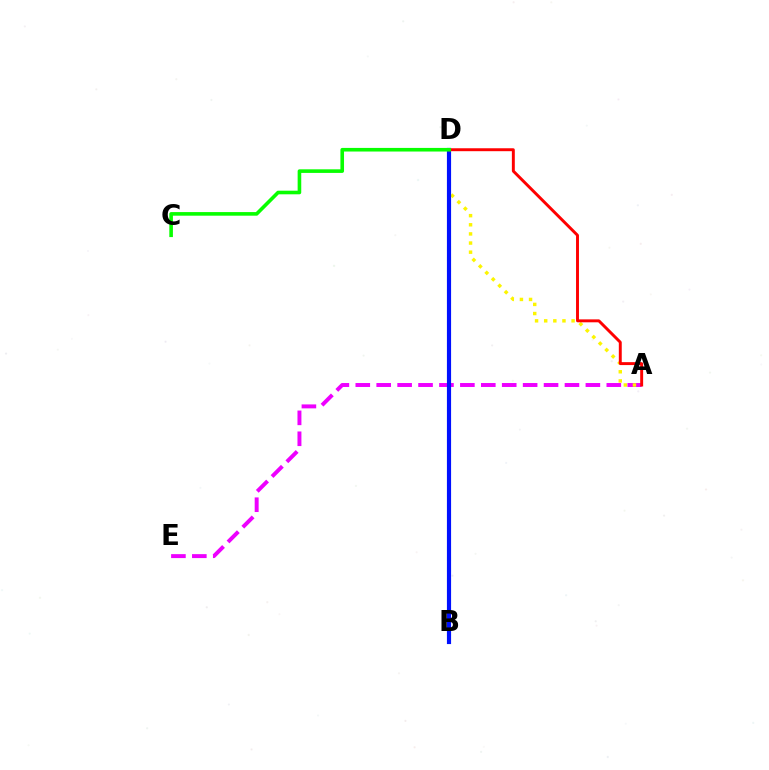{('B', 'D'): [{'color': '#00fff6', 'line_style': 'dotted', 'thickness': 2.91}, {'color': '#0010ff', 'line_style': 'solid', 'thickness': 2.99}], ('A', 'E'): [{'color': '#ee00ff', 'line_style': 'dashed', 'thickness': 2.84}], ('A', 'D'): [{'color': '#fcf500', 'line_style': 'dotted', 'thickness': 2.48}, {'color': '#ff0000', 'line_style': 'solid', 'thickness': 2.11}], ('C', 'D'): [{'color': '#08ff00', 'line_style': 'solid', 'thickness': 2.6}]}